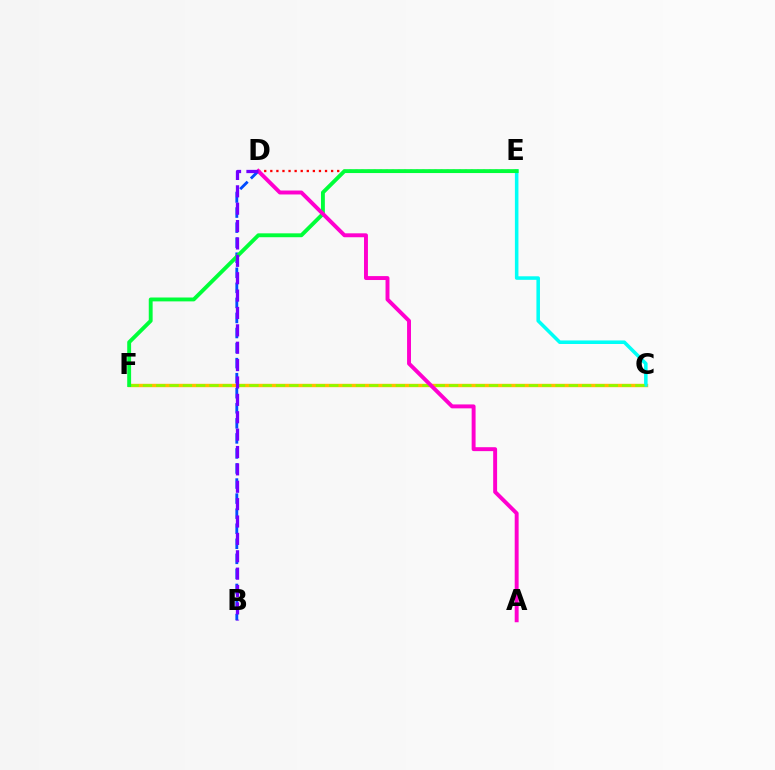{('D', 'E'): [{'color': '#ff0000', 'line_style': 'dotted', 'thickness': 1.65}], ('B', 'D'): [{'color': '#004bff', 'line_style': 'dashed', 'thickness': 2.05}, {'color': '#7200ff', 'line_style': 'dashed', 'thickness': 2.36}], ('C', 'F'): [{'color': '#ffbd00', 'line_style': 'solid', 'thickness': 2.44}, {'color': '#84ff00', 'line_style': 'dashed', 'thickness': 1.81}], ('C', 'E'): [{'color': '#00fff6', 'line_style': 'solid', 'thickness': 2.55}], ('E', 'F'): [{'color': '#00ff39', 'line_style': 'solid', 'thickness': 2.79}], ('A', 'D'): [{'color': '#ff00cf', 'line_style': 'solid', 'thickness': 2.83}]}